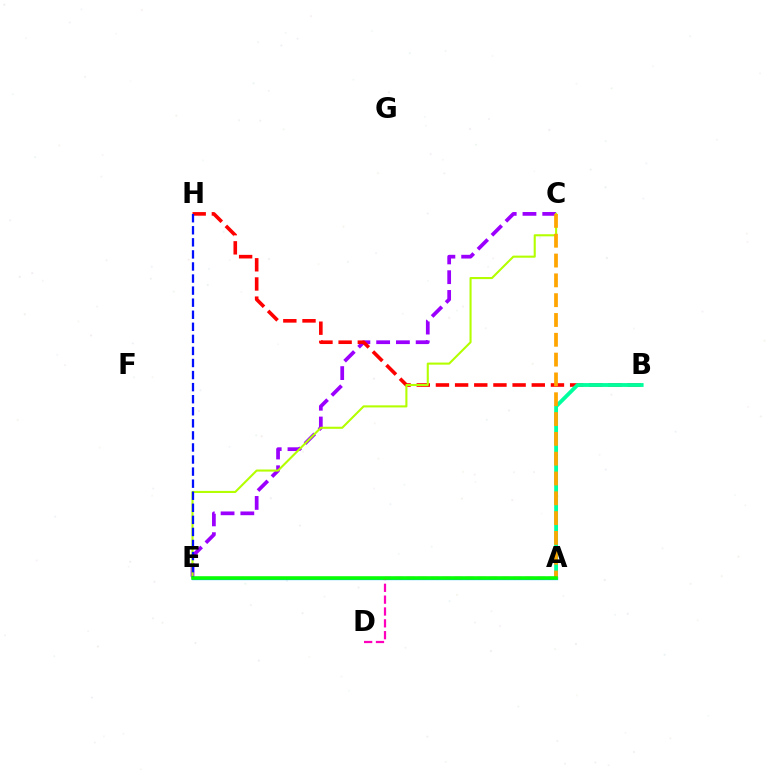{('C', 'E'): [{'color': '#9b00ff', 'line_style': 'dashed', 'thickness': 2.68}, {'color': '#b3ff00', 'line_style': 'solid', 'thickness': 1.51}], ('A', 'E'): [{'color': '#00b5ff', 'line_style': 'solid', 'thickness': 2.37}, {'color': '#08ff00', 'line_style': 'solid', 'thickness': 2.53}], ('B', 'H'): [{'color': '#ff0000', 'line_style': 'dashed', 'thickness': 2.6}], ('A', 'B'): [{'color': '#00ff9d', 'line_style': 'solid', 'thickness': 2.76}], ('A', 'C'): [{'color': '#ffa500', 'line_style': 'dashed', 'thickness': 2.69}], ('E', 'H'): [{'color': '#0010ff', 'line_style': 'dashed', 'thickness': 1.64}], ('A', 'D'): [{'color': '#ff00bd', 'line_style': 'dashed', 'thickness': 1.61}]}